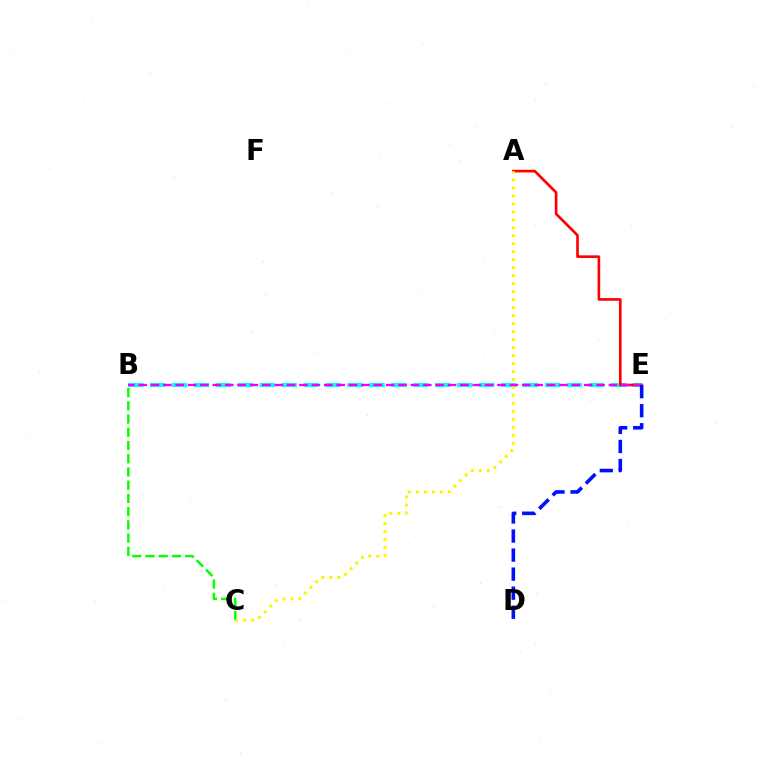{('B', 'E'): [{'color': '#00fff6', 'line_style': 'dashed', 'thickness': 2.98}, {'color': '#ee00ff', 'line_style': 'dashed', 'thickness': 1.68}], ('B', 'C'): [{'color': '#08ff00', 'line_style': 'dashed', 'thickness': 1.8}], ('A', 'E'): [{'color': '#ff0000', 'line_style': 'solid', 'thickness': 1.9}], ('A', 'C'): [{'color': '#fcf500', 'line_style': 'dotted', 'thickness': 2.17}], ('D', 'E'): [{'color': '#0010ff', 'line_style': 'dashed', 'thickness': 2.59}]}